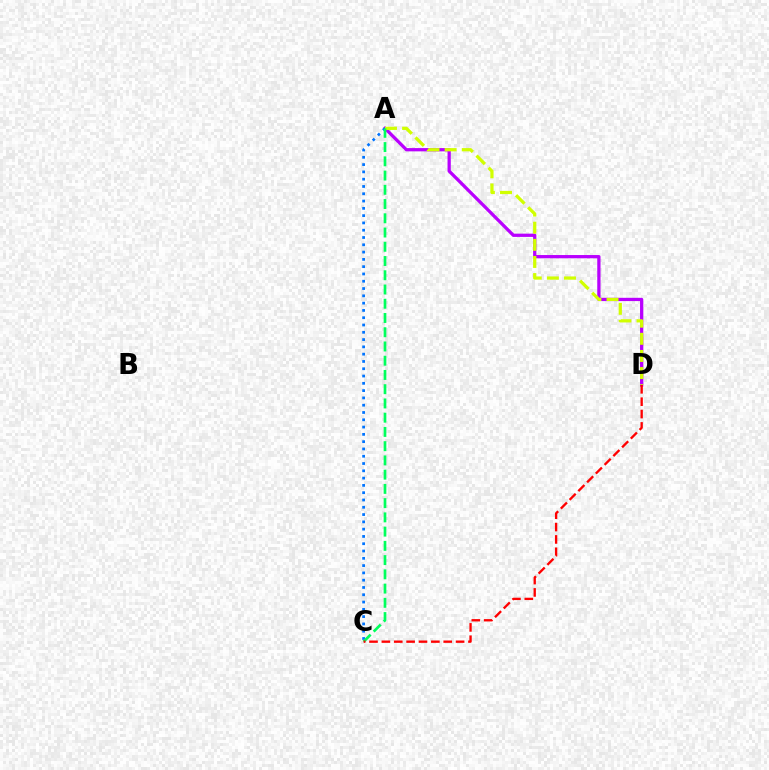{('A', 'D'): [{'color': '#b900ff', 'line_style': 'solid', 'thickness': 2.35}, {'color': '#d1ff00', 'line_style': 'dashed', 'thickness': 2.33}], ('A', 'C'): [{'color': '#0074ff', 'line_style': 'dotted', 'thickness': 1.98}, {'color': '#00ff5c', 'line_style': 'dashed', 'thickness': 1.93}], ('C', 'D'): [{'color': '#ff0000', 'line_style': 'dashed', 'thickness': 1.68}]}